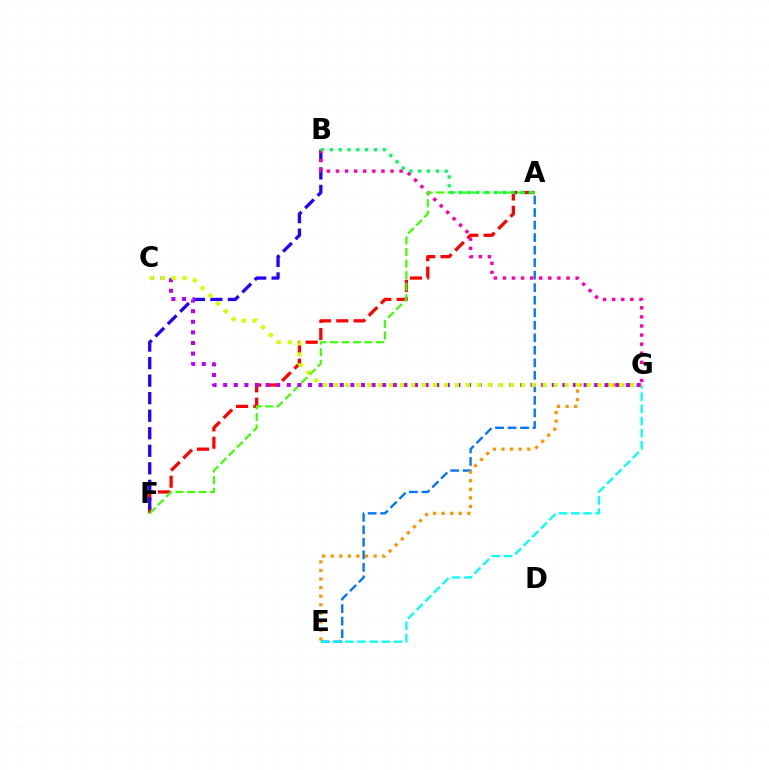{('A', 'F'): [{'color': '#ff0000', 'line_style': 'dashed', 'thickness': 2.35}, {'color': '#3dff00', 'line_style': 'dashed', 'thickness': 1.57}], ('A', 'E'): [{'color': '#0074ff', 'line_style': 'dashed', 'thickness': 1.7}], ('B', 'F'): [{'color': '#2500ff', 'line_style': 'dashed', 'thickness': 2.38}], ('B', 'G'): [{'color': '#ff00ac', 'line_style': 'dotted', 'thickness': 2.47}], ('E', 'G'): [{'color': '#00fff6', 'line_style': 'dashed', 'thickness': 1.65}, {'color': '#ff9400', 'line_style': 'dotted', 'thickness': 2.33}], ('A', 'B'): [{'color': '#00ff5c', 'line_style': 'dotted', 'thickness': 2.4}], ('C', 'G'): [{'color': '#b900ff', 'line_style': 'dotted', 'thickness': 2.88}, {'color': '#d1ff00', 'line_style': 'dotted', 'thickness': 2.98}]}